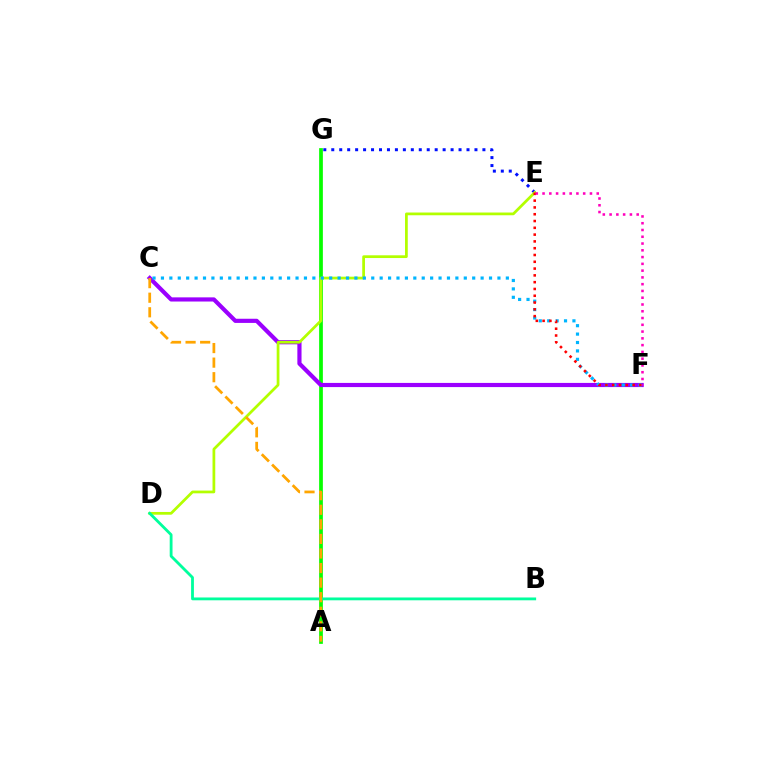{('E', 'G'): [{'color': '#0010ff', 'line_style': 'dotted', 'thickness': 2.16}], ('A', 'G'): [{'color': '#08ff00', 'line_style': 'solid', 'thickness': 2.68}], ('C', 'F'): [{'color': '#9b00ff', 'line_style': 'solid', 'thickness': 3.0}, {'color': '#00b5ff', 'line_style': 'dotted', 'thickness': 2.29}], ('D', 'E'): [{'color': '#b3ff00', 'line_style': 'solid', 'thickness': 1.97}], ('B', 'D'): [{'color': '#00ff9d', 'line_style': 'solid', 'thickness': 2.03}], ('E', 'F'): [{'color': '#ff0000', 'line_style': 'dotted', 'thickness': 1.85}, {'color': '#ff00bd', 'line_style': 'dotted', 'thickness': 1.84}], ('A', 'C'): [{'color': '#ffa500', 'line_style': 'dashed', 'thickness': 1.98}]}